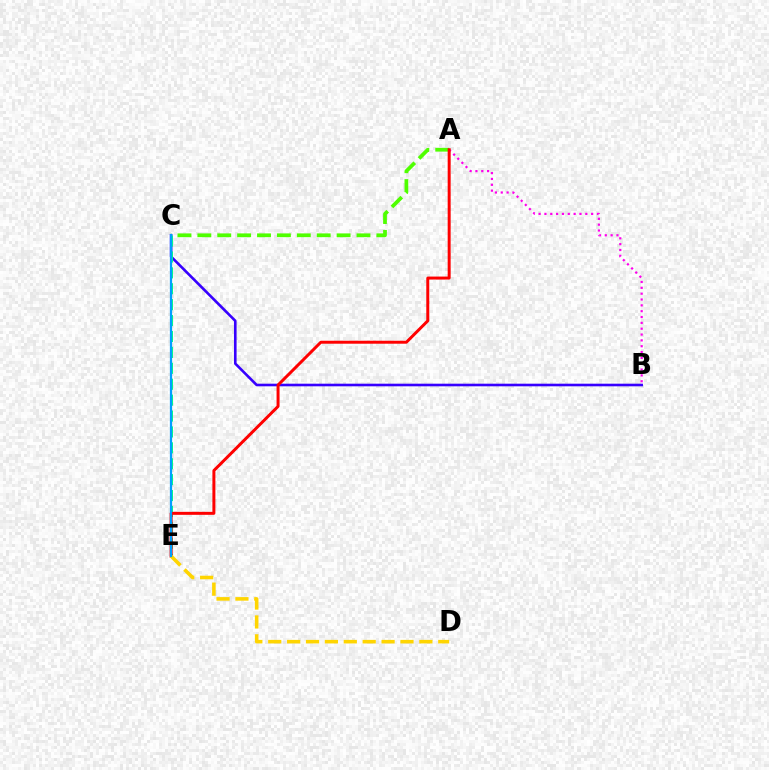{('A', 'C'): [{'color': '#4fff00', 'line_style': 'dashed', 'thickness': 2.7}], ('A', 'B'): [{'color': '#ff00ed', 'line_style': 'dotted', 'thickness': 1.59}], ('B', 'C'): [{'color': '#3700ff', 'line_style': 'solid', 'thickness': 1.88}], ('C', 'E'): [{'color': '#00ff86', 'line_style': 'dashed', 'thickness': 2.16}, {'color': '#009eff', 'line_style': 'solid', 'thickness': 1.61}], ('A', 'E'): [{'color': '#ff0000', 'line_style': 'solid', 'thickness': 2.14}], ('D', 'E'): [{'color': '#ffd500', 'line_style': 'dashed', 'thickness': 2.57}]}